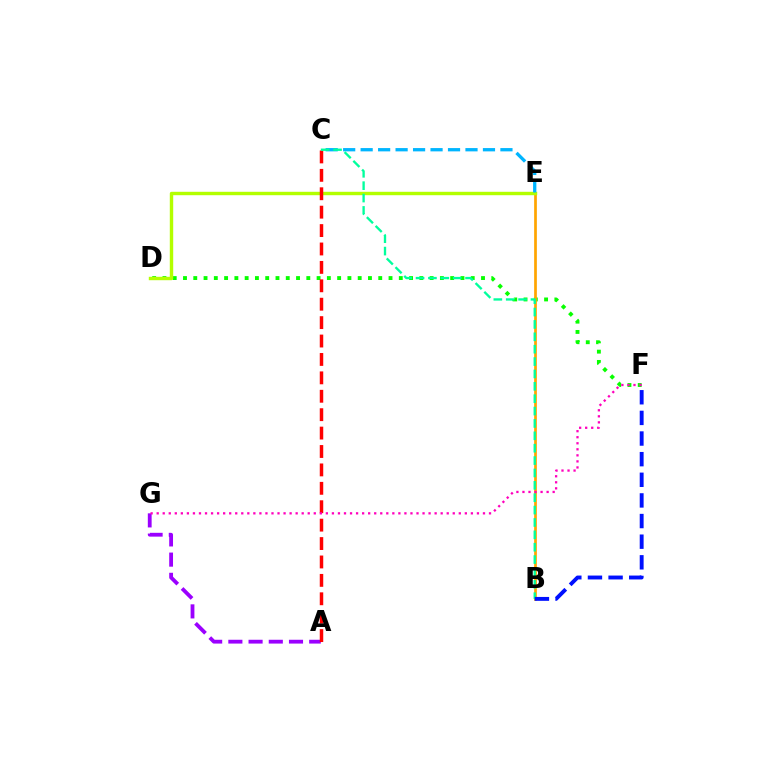{('D', 'F'): [{'color': '#08ff00', 'line_style': 'dotted', 'thickness': 2.79}], ('B', 'E'): [{'color': '#ffa500', 'line_style': 'solid', 'thickness': 1.95}], ('D', 'E'): [{'color': '#b3ff00', 'line_style': 'solid', 'thickness': 2.46}], ('C', 'E'): [{'color': '#00b5ff', 'line_style': 'dashed', 'thickness': 2.37}], ('A', 'G'): [{'color': '#9b00ff', 'line_style': 'dashed', 'thickness': 2.75}], ('A', 'C'): [{'color': '#ff0000', 'line_style': 'dashed', 'thickness': 2.5}], ('B', 'C'): [{'color': '#00ff9d', 'line_style': 'dashed', 'thickness': 1.68}], ('B', 'F'): [{'color': '#0010ff', 'line_style': 'dashed', 'thickness': 2.8}], ('F', 'G'): [{'color': '#ff00bd', 'line_style': 'dotted', 'thickness': 1.64}]}